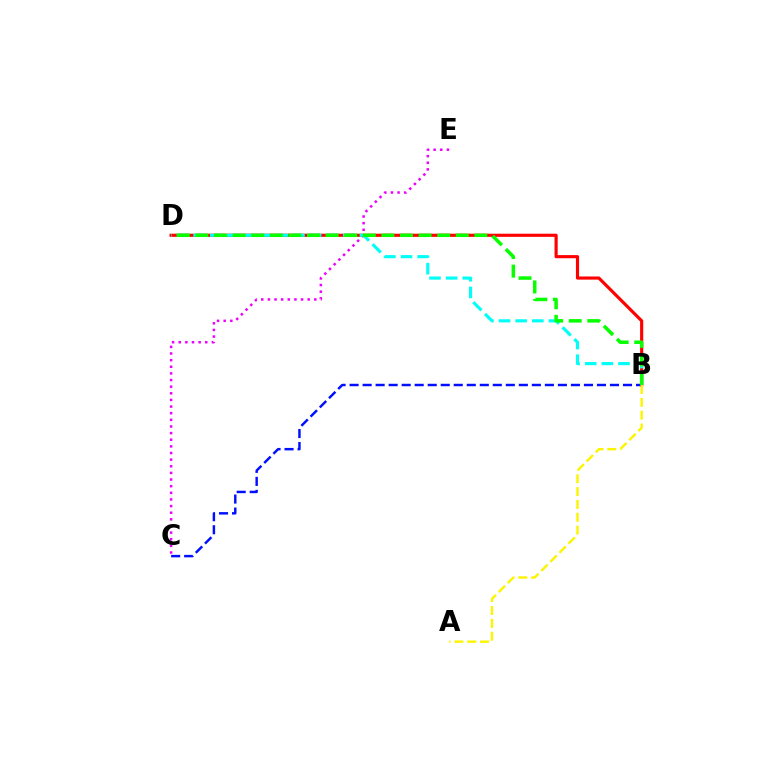{('B', 'D'): [{'color': '#ff0000', 'line_style': 'solid', 'thickness': 2.26}, {'color': '#00fff6', 'line_style': 'dashed', 'thickness': 2.26}, {'color': '#08ff00', 'line_style': 'dashed', 'thickness': 2.53}], ('B', 'C'): [{'color': '#0010ff', 'line_style': 'dashed', 'thickness': 1.77}], ('C', 'E'): [{'color': '#ee00ff', 'line_style': 'dotted', 'thickness': 1.8}], ('A', 'B'): [{'color': '#fcf500', 'line_style': 'dashed', 'thickness': 1.74}]}